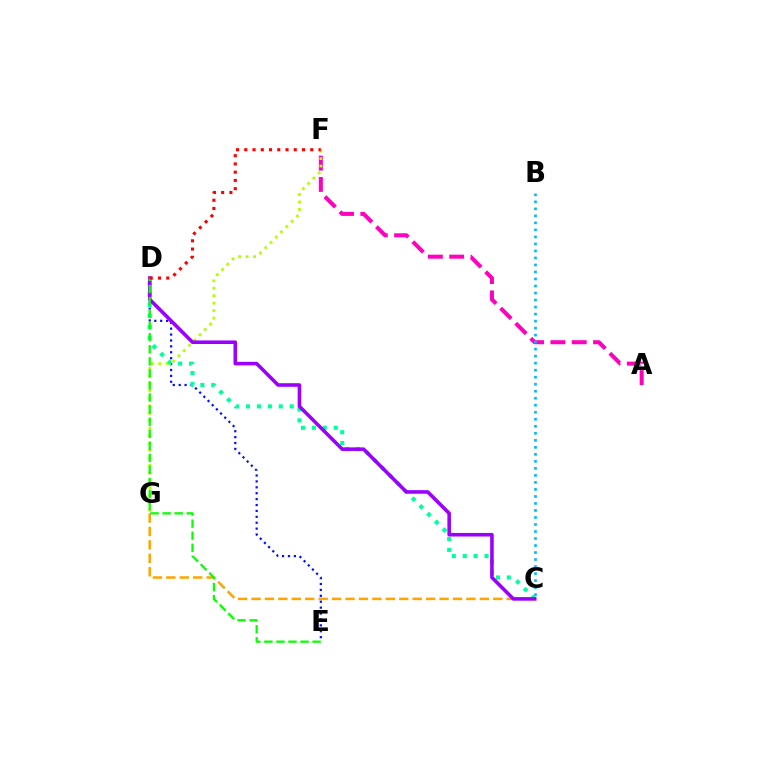{('C', 'G'): [{'color': '#ffa500', 'line_style': 'dashed', 'thickness': 1.82}], ('A', 'F'): [{'color': '#ff00bd', 'line_style': 'dashed', 'thickness': 2.9}], ('F', 'G'): [{'color': '#b3ff00', 'line_style': 'dotted', 'thickness': 2.03}], ('B', 'C'): [{'color': '#00b5ff', 'line_style': 'dotted', 'thickness': 1.91}], ('D', 'E'): [{'color': '#0010ff', 'line_style': 'dotted', 'thickness': 1.6}, {'color': '#08ff00', 'line_style': 'dashed', 'thickness': 1.64}], ('C', 'D'): [{'color': '#00ff9d', 'line_style': 'dotted', 'thickness': 2.96}, {'color': '#9b00ff', 'line_style': 'solid', 'thickness': 2.57}], ('D', 'F'): [{'color': '#ff0000', 'line_style': 'dotted', 'thickness': 2.24}]}